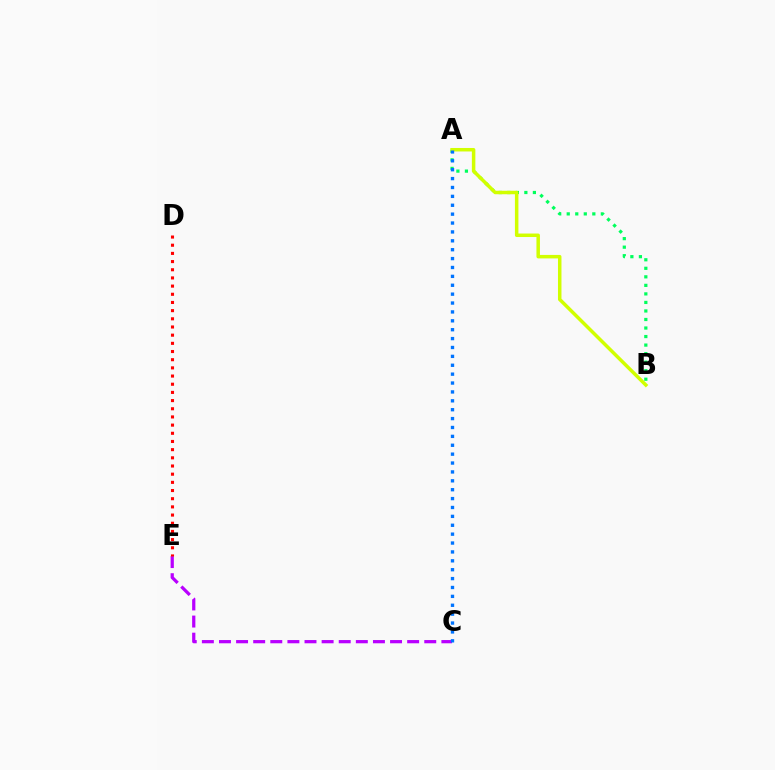{('A', 'B'): [{'color': '#00ff5c', 'line_style': 'dotted', 'thickness': 2.32}, {'color': '#d1ff00', 'line_style': 'solid', 'thickness': 2.51}], ('C', 'E'): [{'color': '#b900ff', 'line_style': 'dashed', 'thickness': 2.32}], ('D', 'E'): [{'color': '#ff0000', 'line_style': 'dotted', 'thickness': 2.22}], ('A', 'C'): [{'color': '#0074ff', 'line_style': 'dotted', 'thickness': 2.42}]}